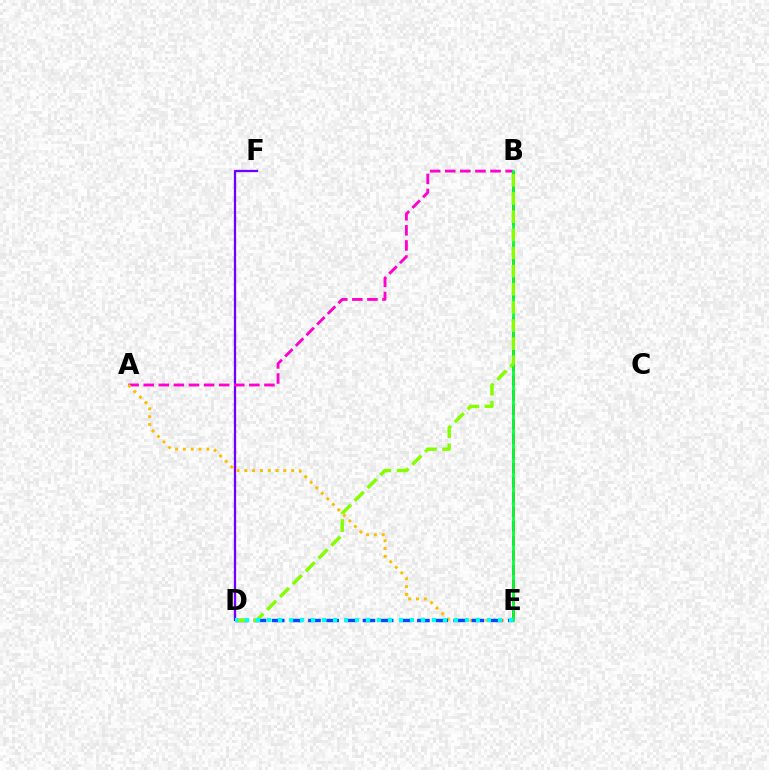{('D', 'F'): [{'color': '#7200ff', 'line_style': 'solid', 'thickness': 1.65}], ('B', 'E'): [{'color': '#ff0000', 'line_style': 'dashed', 'thickness': 1.98}, {'color': '#00ff39', 'line_style': 'solid', 'thickness': 1.96}], ('A', 'B'): [{'color': '#ff00cf', 'line_style': 'dashed', 'thickness': 2.05}], ('A', 'E'): [{'color': '#ffbd00', 'line_style': 'dotted', 'thickness': 2.12}], ('D', 'E'): [{'color': '#004bff', 'line_style': 'dashed', 'thickness': 2.47}, {'color': '#00fff6', 'line_style': 'dotted', 'thickness': 2.99}], ('B', 'D'): [{'color': '#84ff00', 'line_style': 'dashed', 'thickness': 2.47}]}